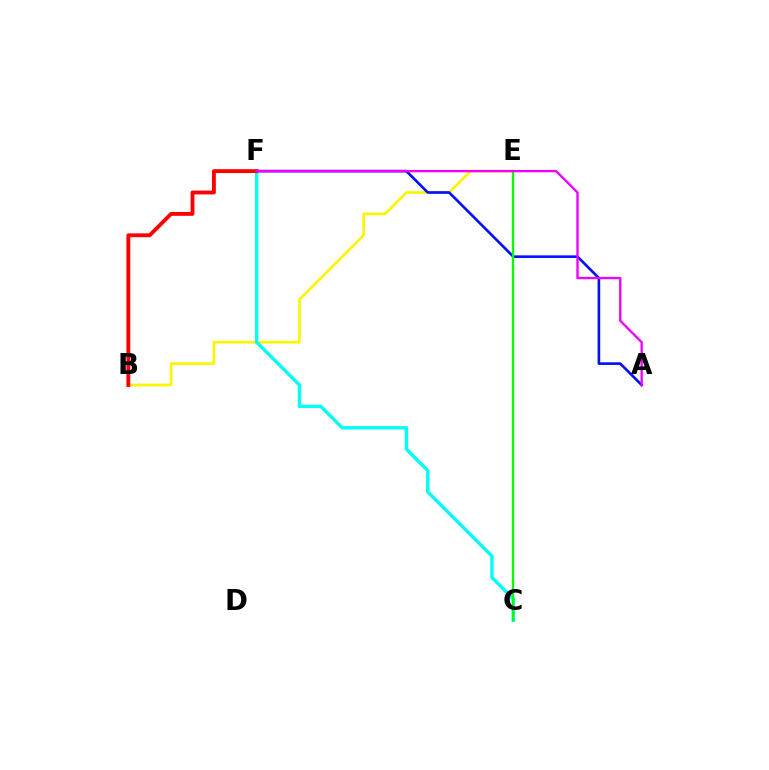{('B', 'E'): [{'color': '#fcf500', 'line_style': 'solid', 'thickness': 1.94}], ('A', 'F'): [{'color': '#0010ff', 'line_style': 'solid', 'thickness': 1.9}, {'color': '#ee00ff', 'line_style': 'solid', 'thickness': 1.69}], ('C', 'F'): [{'color': '#00fff6', 'line_style': 'solid', 'thickness': 2.44}], ('C', 'E'): [{'color': '#08ff00', 'line_style': 'solid', 'thickness': 1.69}], ('B', 'F'): [{'color': '#ff0000', 'line_style': 'solid', 'thickness': 2.77}]}